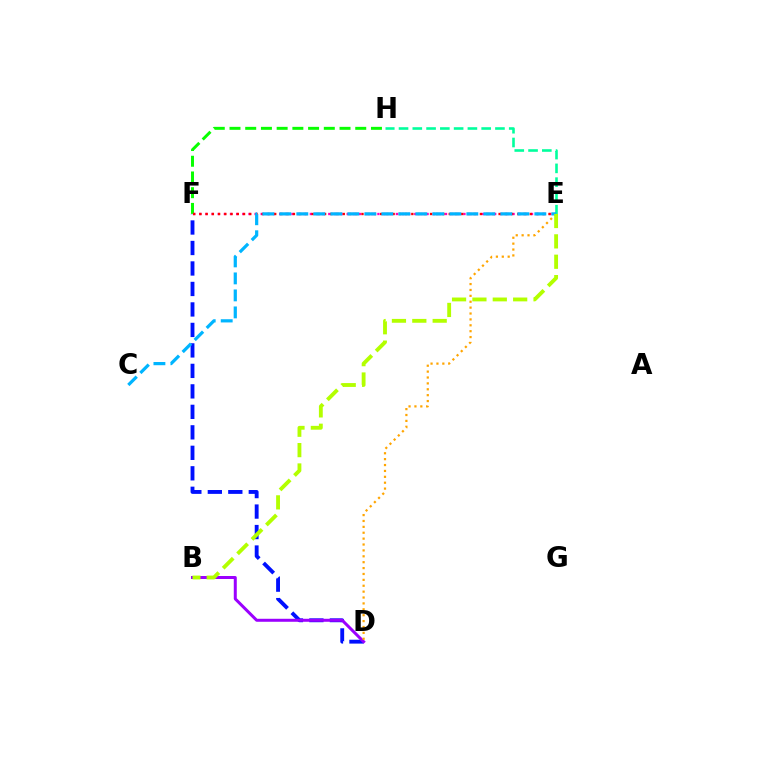{('D', 'F'): [{'color': '#0010ff', 'line_style': 'dashed', 'thickness': 2.78}], ('B', 'D'): [{'color': '#9b00ff', 'line_style': 'solid', 'thickness': 2.16}], ('F', 'H'): [{'color': '#08ff00', 'line_style': 'dashed', 'thickness': 2.14}], ('E', 'F'): [{'color': '#ff00bd', 'line_style': 'dotted', 'thickness': 1.67}, {'color': '#ff0000', 'line_style': 'dotted', 'thickness': 1.69}], ('E', 'H'): [{'color': '#00ff9d', 'line_style': 'dashed', 'thickness': 1.87}], ('D', 'E'): [{'color': '#ffa500', 'line_style': 'dotted', 'thickness': 1.6}], ('C', 'E'): [{'color': '#00b5ff', 'line_style': 'dashed', 'thickness': 2.31}], ('B', 'E'): [{'color': '#b3ff00', 'line_style': 'dashed', 'thickness': 2.77}]}